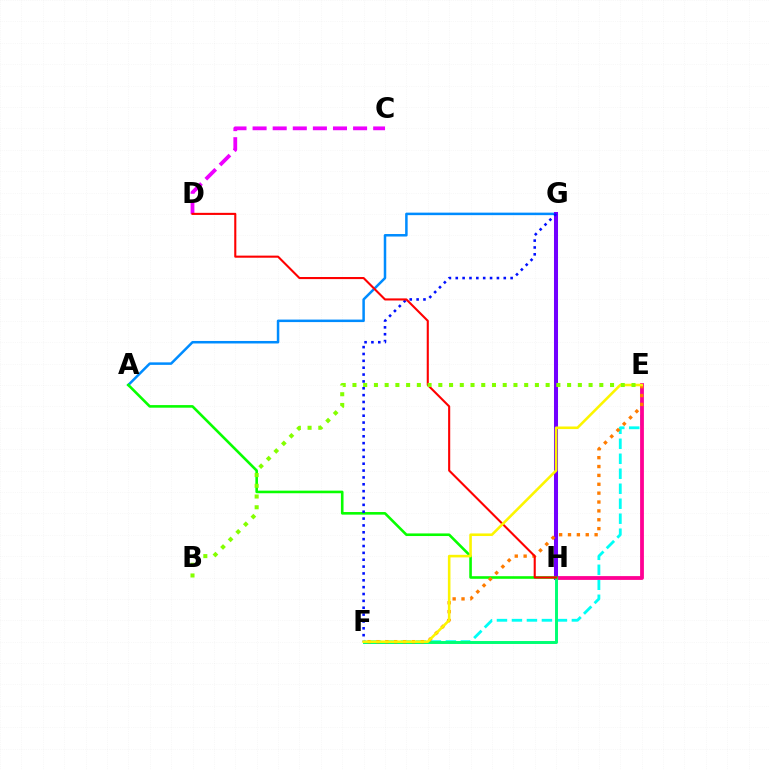{('A', 'G'): [{'color': '#008cff', 'line_style': 'solid', 'thickness': 1.81}], ('C', 'D'): [{'color': '#ee00ff', 'line_style': 'dashed', 'thickness': 2.73}], ('E', 'F'): [{'color': '#00fff6', 'line_style': 'dashed', 'thickness': 2.04}, {'color': '#ff7c00', 'line_style': 'dotted', 'thickness': 2.41}, {'color': '#fcf500', 'line_style': 'solid', 'thickness': 1.86}], ('E', 'H'): [{'color': '#ff0094', 'line_style': 'solid', 'thickness': 2.73}], ('G', 'H'): [{'color': '#7200ff', 'line_style': 'solid', 'thickness': 2.9}], ('F', 'H'): [{'color': '#00ff74', 'line_style': 'solid', 'thickness': 2.13}], ('A', 'H'): [{'color': '#08ff00', 'line_style': 'solid', 'thickness': 1.88}], ('F', 'G'): [{'color': '#0010ff', 'line_style': 'dotted', 'thickness': 1.86}], ('D', 'H'): [{'color': '#ff0000', 'line_style': 'solid', 'thickness': 1.51}], ('B', 'E'): [{'color': '#84ff00', 'line_style': 'dotted', 'thickness': 2.92}]}